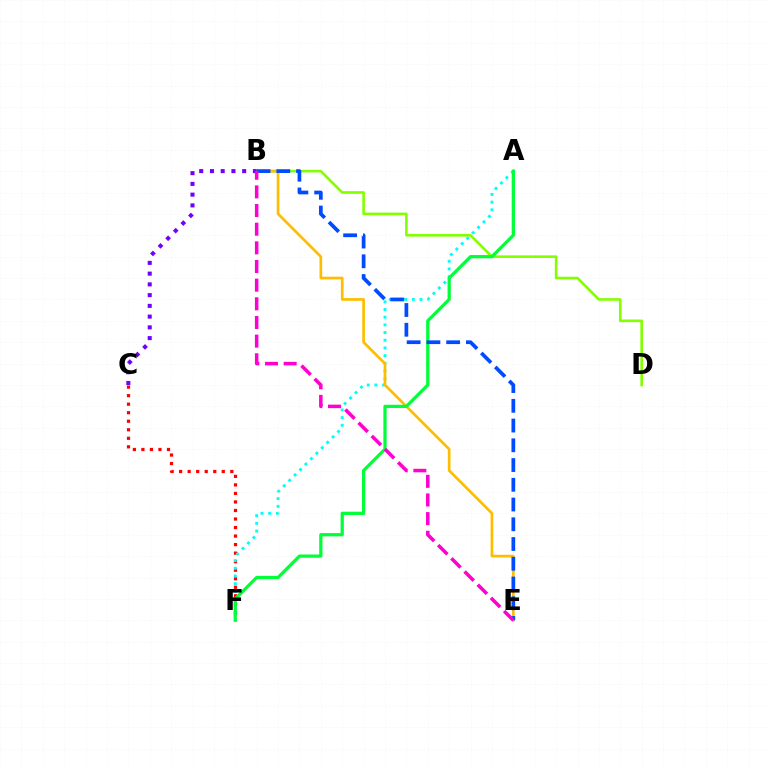{('C', 'F'): [{'color': '#ff0000', 'line_style': 'dotted', 'thickness': 2.32}], ('A', 'F'): [{'color': '#00fff6', 'line_style': 'dotted', 'thickness': 2.09}, {'color': '#00ff39', 'line_style': 'solid', 'thickness': 2.34}], ('B', 'D'): [{'color': '#84ff00', 'line_style': 'solid', 'thickness': 1.89}], ('B', 'E'): [{'color': '#ffbd00', 'line_style': 'solid', 'thickness': 1.94}, {'color': '#004bff', 'line_style': 'dashed', 'thickness': 2.68}, {'color': '#ff00cf', 'line_style': 'dashed', 'thickness': 2.53}], ('B', 'C'): [{'color': '#7200ff', 'line_style': 'dotted', 'thickness': 2.92}]}